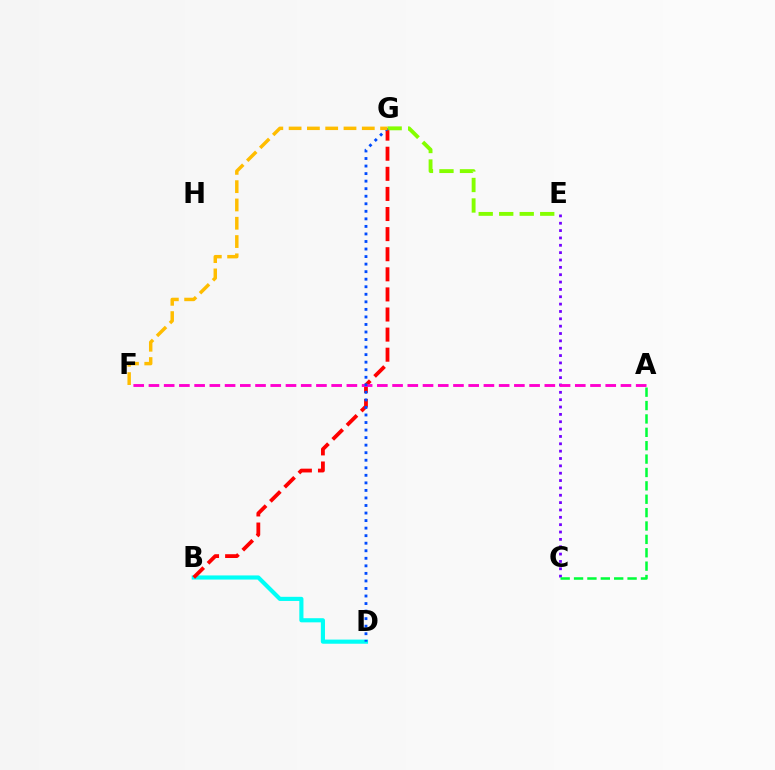{('C', 'E'): [{'color': '#7200ff', 'line_style': 'dotted', 'thickness': 2.0}], ('B', 'D'): [{'color': '#00fff6', 'line_style': 'solid', 'thickness': 2.98}], ('B', 'G'): [{'color': '#ff0000', 'line_style': 'dashed', 'thickness': 2.73}], ('A', 'F'): [{'color': '#ff00cf', 'line_style': 'dashed', 'thickness': 2.07}], ('E', 'G'): [{'color': '#84ff00', 'line_style': 'dashed', 'thickness': 2.79}], ('A', 'C'): [{'color': '#00ff39', 'line_style': 'dashed', 'thickness': 1.82}], ('D', 'G'): [{'color': '#004bff', 'line_style': 'dotted', 'thickness': 2.05}], ('F', 'G'): [{'color': '#ffbd00', 'line_style': 'dashed', 'thickness': 2.49}]}